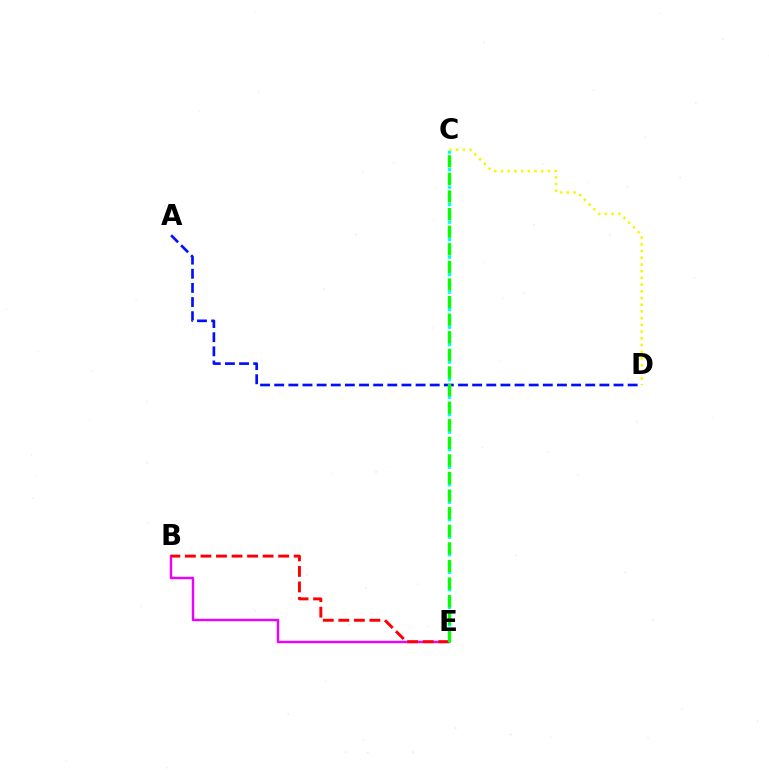{('B', 'E'): [{'color': '#ee00ff', 'line_style': 'solid', 'thickness': 1.75}, {'color': '#ff0000', 'line_style': 'dashed', 'thickness': 2.11}], ('A', 'D'): [{'color': '#0010ff', 'line_style': 'dashed', 'thickness': 1.92}], ('C', 'E'): [{'color': '#00fff6', 'line_style': 'dotted', 'thickness': 2.38}, {'color': '#08ff00', 'line_style': 'dashed', 'thickness': 2.39}], ('C', 'D'): [{'color': '#fcf500', 'line_style': 'dotted', 'thickness': 1.82}]}